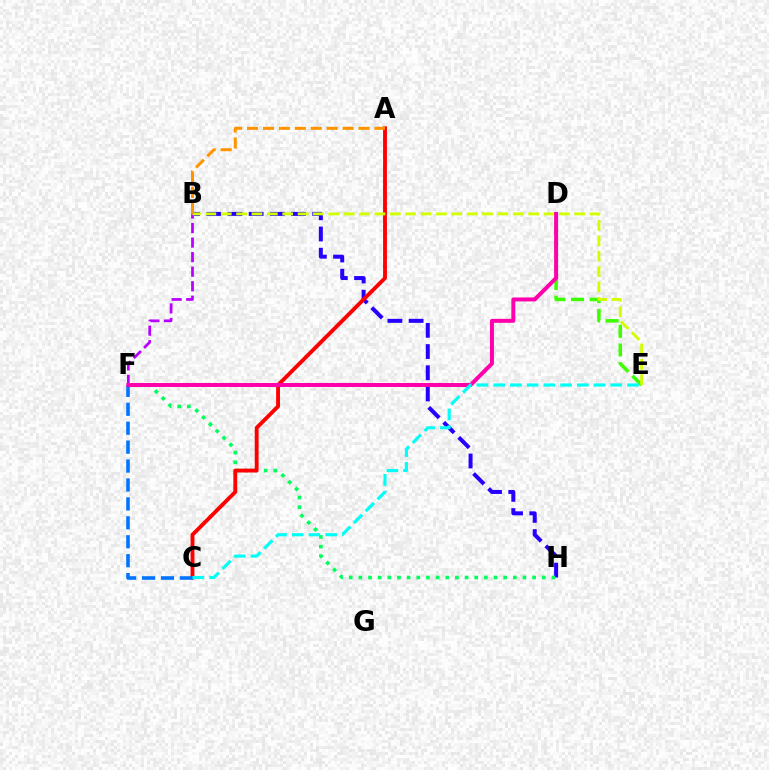{('B', 'H'): [{'color': '#2500ff', 'line_style': 'dashed', 'thickness': 2.88}], ('B', 'F'): [{'color': '#b900ff', 'line_style': 'dashed', 'thickness': 1.97}], ('F', 'H'): [{'color': '#00ff5c', 'line_style': 'dotted', 'thickness': 2.62}], ('D', 'E'): [{'color': '#3dff00', 'line_style': 'dashed', 'thickness': 2.54}], ('A', 'C'): [{'color': '#ff0000', 'line_style': 'solid', 'thickness': 2.78}], ('B', 'E'): [{'color': '#d1ff00', 'line_style': 'dashed', 'thickness': 2.09}], ('A', 'B'): [{'color': '#ff9400', 'line_style': 'dashed', 'thickness': 2.16}], ('C', 'F'): [{'color': '#0074ff', 'line_style': 'dashed', 'thickness': 2.57}], ('D', 'F'): [{'color': '#ff00ac', 'line_style': 'solid', 'thickness': 2.87}], ('C', 'E'): [{'color': '#00fff6', 'line_style': 'dashed', 'thickness': 2.27}]}